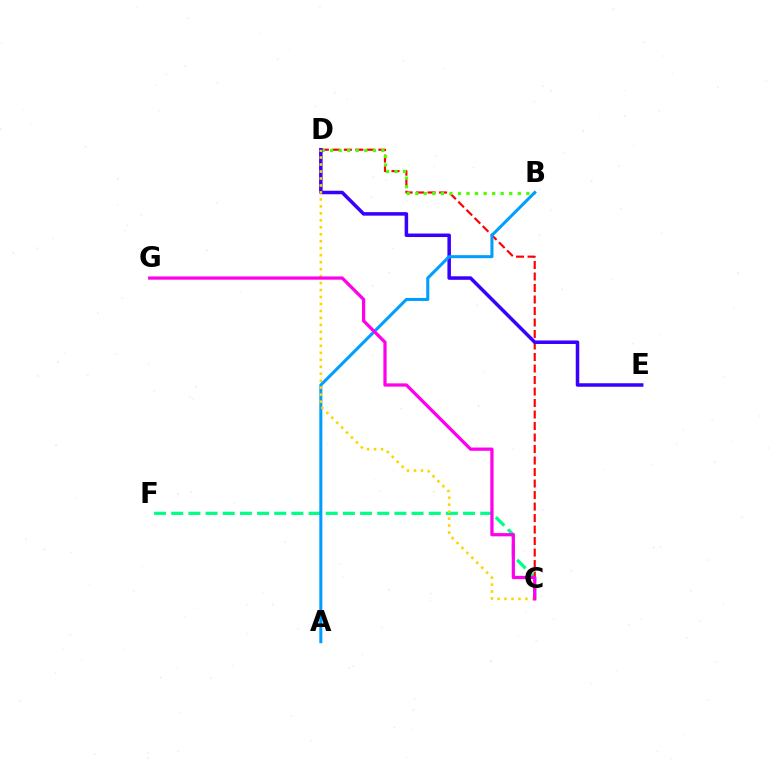{('C', 'F'): [{'color': '#00ff86', 'line_style': 'dashed', 'thickness': 2.33}], ('C', 'D'): [{'color': '#ff0000', 'line_style': 'dashed', 'thickness': 1.56}, {'color': '#ffd500', 'line_style': 'dotted', 'thickness': 1.89}], ('B', 'D'): [{'color': '#4fff00', 'line_style': 'dotted', 'thickness': 2.32}], ('D', 'E'): [{'color': '#3700ff', 'line_style': 'solid', 'thickness': 2.53}], ('A', 'B'): [{'color': '#009eff', 'line_style': 'solid', 'thickness': 2.19}], ('C', 'G'): [{'color': '#ff00ed', 'line_style': 'solid', 'thickness': 2.34}]}